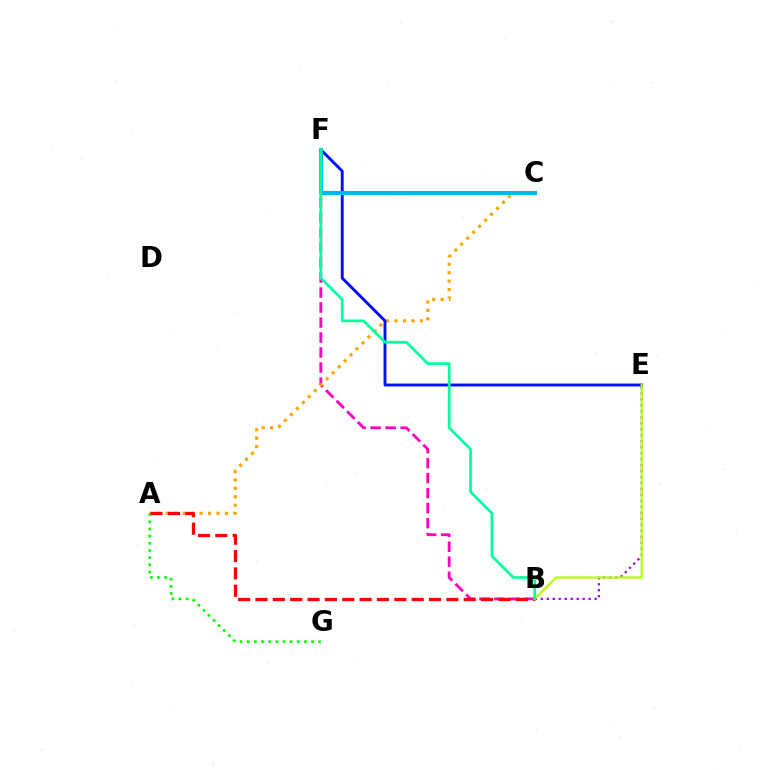{('A', 'G'): [{'color': '#08ff00', 'line_style': 'dotted', 'thickness': 1.94}], ('B', 'F'): [{'color': '#ff00bd', 'line_style': 'dashed', 'thickness': 2.04}, {'color': '#00ff9d', 'line_style': 'solid', 'thickness': 1.95}], ('A', 'C'): [{'color': '#ffa500', 'line_style': 'dotted', 'thickness': 2.29}], ('B', 'E'): [{'color': '#9b00ff', 'line_style': 'dotted', 'thickness': 1.62}, {'color': '#b3ff00', 'line_style': 'solid', 'thickness': 1.56}], ('A', 'B'): [{'color': '#ff0000', 'line_style': 'dashed', 'thickness': 2.36}], ('E', 'F'): [{'color': '#0010ff', 'line_style': 'solid', 'thickness': 2.08}], ('C', 'F'): [{'color': '#00b5ff', 'line_style': 'solid', 'thickness': 2.91}]}